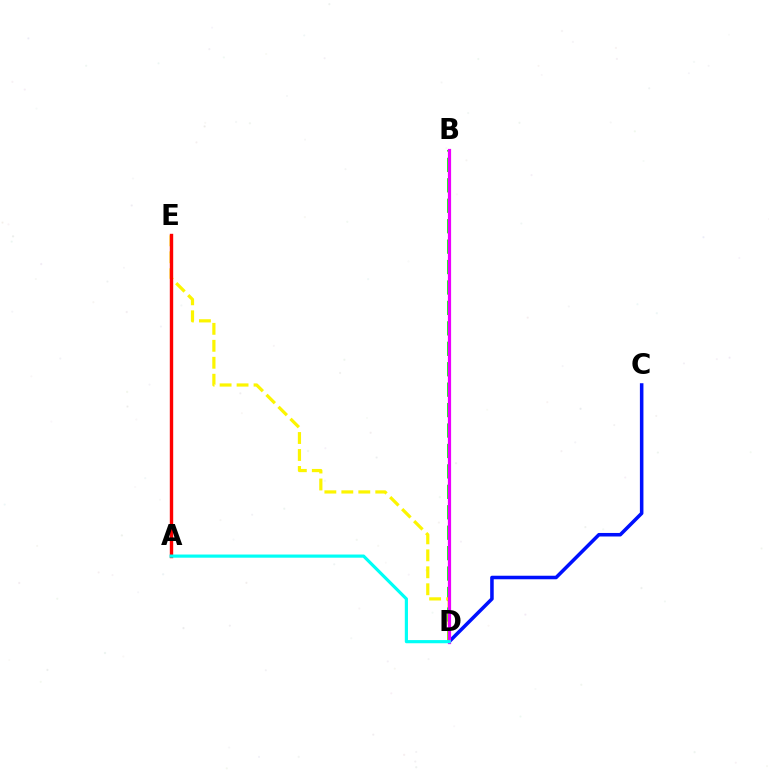{('B', 'D'): [{'color': '#08ff00', 'line_style': 'dashed', 'thickness': 2.78}, {'color': '#ee00ff', 'line_style': 'solid', 'thickness': 2.3}], ('C', 'D'): [{'color': '#0010ff', 'line_style': 'solid', 'thickness': 2.55}], ('D', 'E'): [{'color': '#fcf500', 'line_style': 'dashed', 'thickness': 2.31}], ('A', 'E'): [{'color': '#ff0000', 'line_style': 'solid', 'thickness': 2.44}], ('A', 'D'): [{'color': '#00fff6', 'line_style': 'solid', 'thickness': 2.28}]}